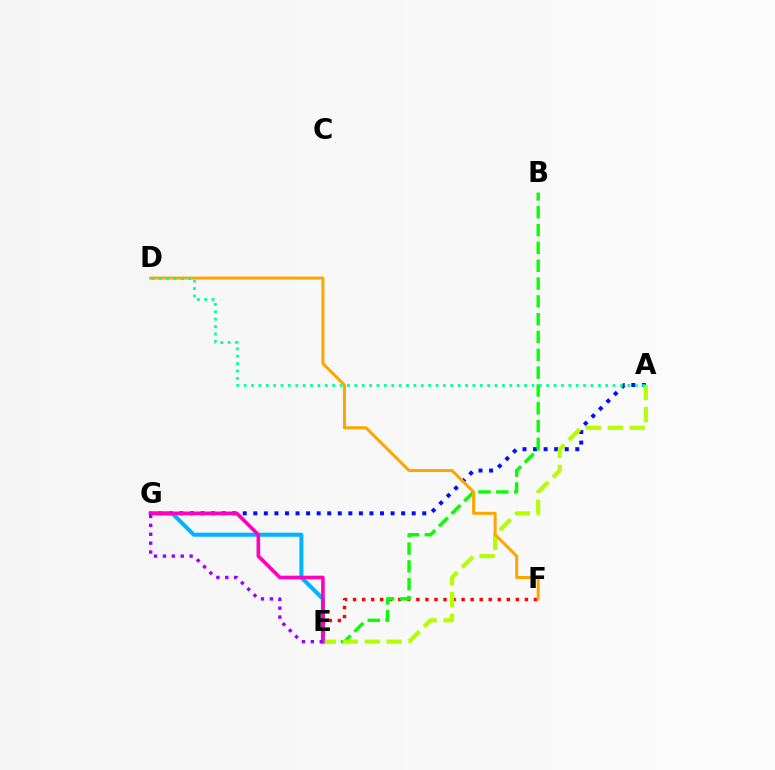{('A', 'G'): [{'color': '#0010ff', 'line_style': 'dotted', 'thickness': 2.87}], ('E', 'G'): [{'color': '#00b5ff', 'line_style': 'solid', 'thickness': 2.91}, {'color': '#ff00bd', 'line_style': 'solid', 'thickness': 2.61}, {'color': '#9b00ff', 'line_style': 'dotted', 'thickness': 2.42}], ('E', 'F'): [{'color': '#ff0000', 'line_style': 'dotted', 'thickness': 2.46}], ('B', 'E'): [{'color': '#08ff00', 'line_style': 'dashed', 'thickness': 2.42}], ('A', 'E'): [{'color': '#b3ff00', 'line_style': 'dashed', 'thickness': 2.97}], ('D', 'F'): [{'color': '#ffa500', 'line_style': 'solid', 'thickness': 2.16}], ('A', 'D'): [{'color': '#00ff9d', 'line_style': 'dotted', 'thickness': 2.0}]}